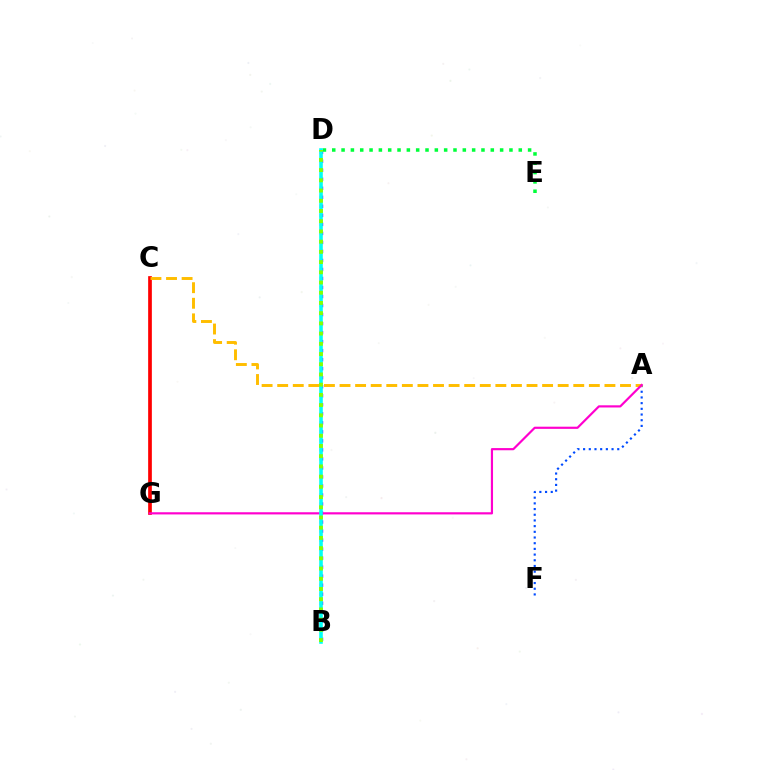{('C', 'G'): [{'color': '#ff0000', 'line_style': 'solid', 'thickness': 2.66}], ('A', 'F'): [{'color': '#004bff', 'line_style': 'dotted', 'thickness': 1.55}], ('A', 'C'): [{'color': '#ffbd00', 'line_style': 'dashed', 'thickness': 2.12}], ('B', 'D'): [{'color': '#7200ff', 'line_style': 'dotted', 'thickness': 2.45}, {'color': '#00fff6', 'line_style': 'solid', 'thickness': 2.59}, {'color': '#84ff00', 'line_style': 'dotted', 'thickness': 2.78}], ('D', 'E'): [{'color': '#00ff39', 'line_style': 'dotted', 'thickness': 2.53}], ('A', 'G'): [{'color': '#ff00cf', 'line_style': 'solid', 'thickness': 1.57}]}